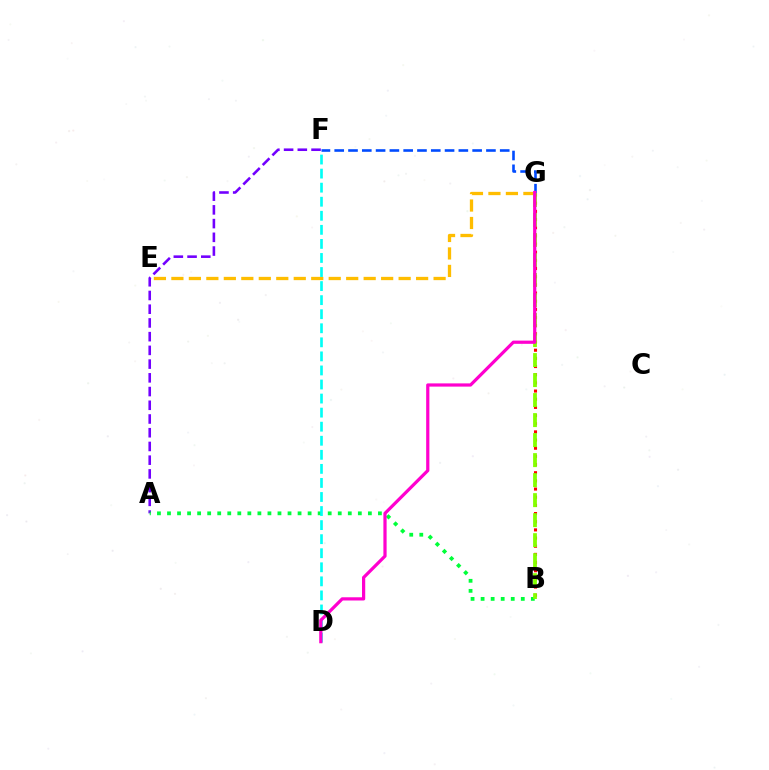{('A', 'F'): [{'color': '#7200ff', 'line_style': 'dashed', 'thickness': 1.86}], ('E', 'G'): [{'color': '#ffbd00', 'line_style': 'dashed', 'thickness': 2.37}], ('A', 'B'): [{'color': '#00ff39', 'line_style': 'dotted', 'thickness': 2.73}], ('F', 'G'): [{'color': '#004bff', 'line_style': 'dashed', 'thickness': 1.87}], ('B', 'G'): [{'color': '#ff0000', 'line_style': 'dotted', 'thickness': 2.22}, {'color': '#84ff00', 'line_style': 'dashed', 'thickness': 2.72}], ('D', 'F'): [{'color': '#00fff6', 'line_style': 'dashed', 'thickness': 1.91}], ('D', 'G'): [{'color': '#ff00cf', 'line_style': 'solid', 'thickness': 2.32}]}